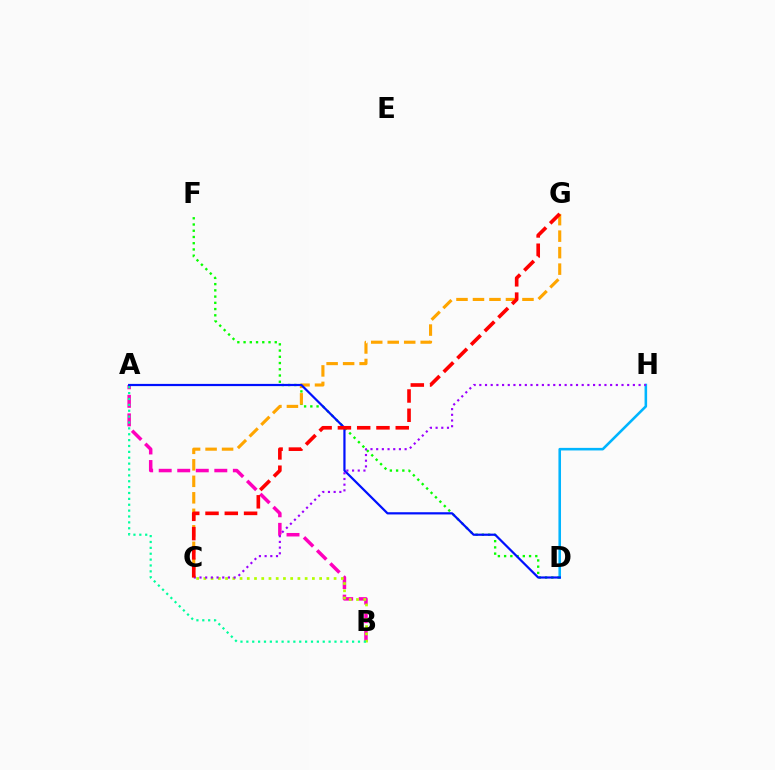{('D', 'H'): [{'color': '#00b5ff', 'line_style': 'solid', 'thickness': 1.85}], ('A', 'B'): [{'color': '#ff00bd', 'line_style': 'dashed', 'thickness': 2.52}, {'color': '#00ff9d', 'line_style': 'dotted', 'thickness': 1.6}], ('B', 'C'): [{'color': '#b3ff00', 'line_style': 'dotted', 'thickness': 1.97}], ('D', 'F'): [{'color': '#08ff00', 'line_style': 'dotted', 'thickness': 1.69}], ('C', 'G'): [{'color': '#ffa500', 'line_style': 'dashed', 'thickness': 2.24}, {'color': '#ff0000', 'line_style': 'dashed', 'thickness': 2.62}], ('A', 'D'): [{'color': '#0010ff', 'line_style': 'solid', 'thickness': 1.59}], ('C', 'H'): [{'color': '#9b00ff', 'line_style': 'dotted', 'thickness': 1.55}]}